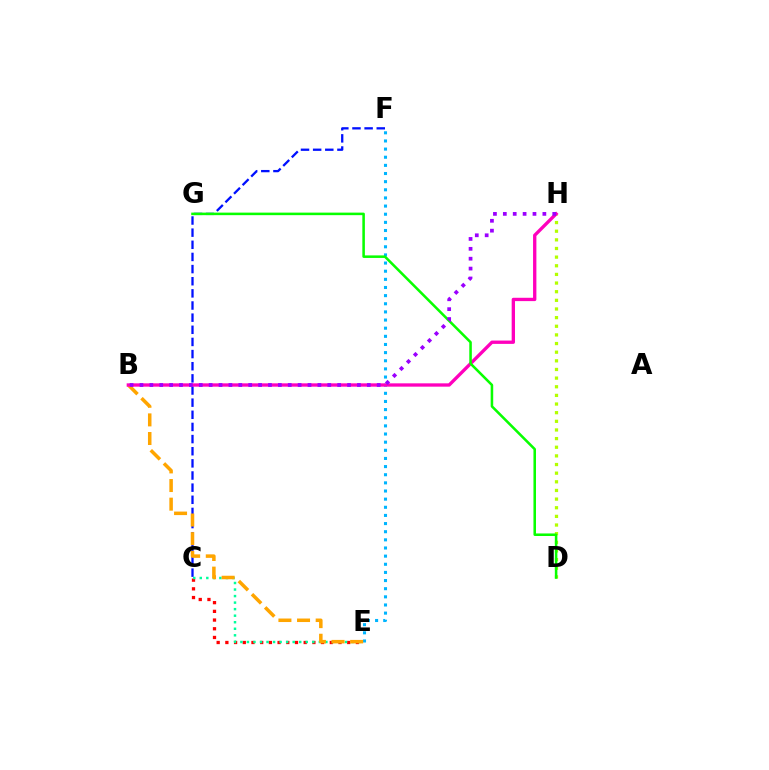{('C', 'E'): [{'color': '#ff0000', 'line_style': 'dotted', 'thickness': 2.36}, {'color': '#00ff9d', 'line_style': 'dotted', 'thickness': 1.78}], ('C', 'F'): [{'color': '#0010ff', 'line_style': 'dashed', 'thickness': 1.65}], ('D', 'H'): [{'color': '#b3ff00', 'line_style': 'dotted', 'thickness': 2.35}], ('E', 'F'): [{'color': '#00b5ff', 'line_style': 'dotted', 'thickness': 2.21}], ('B', 'E'): [{'color': '#ffa500', 'line_style': 'dashed', 'thickness': 2.53}], ('B', 'H'): [{'color': '#ff00bd', 'line_style': 'solid', 'thickness': 2.4}, {'color': '#9b00ff', 'line_style': 'dotted', 'thickness': 2.69}], ('D', 'G'): [{'color': '#08ff00', 'line_style': 'solid', 'thickness': 1.83}]}